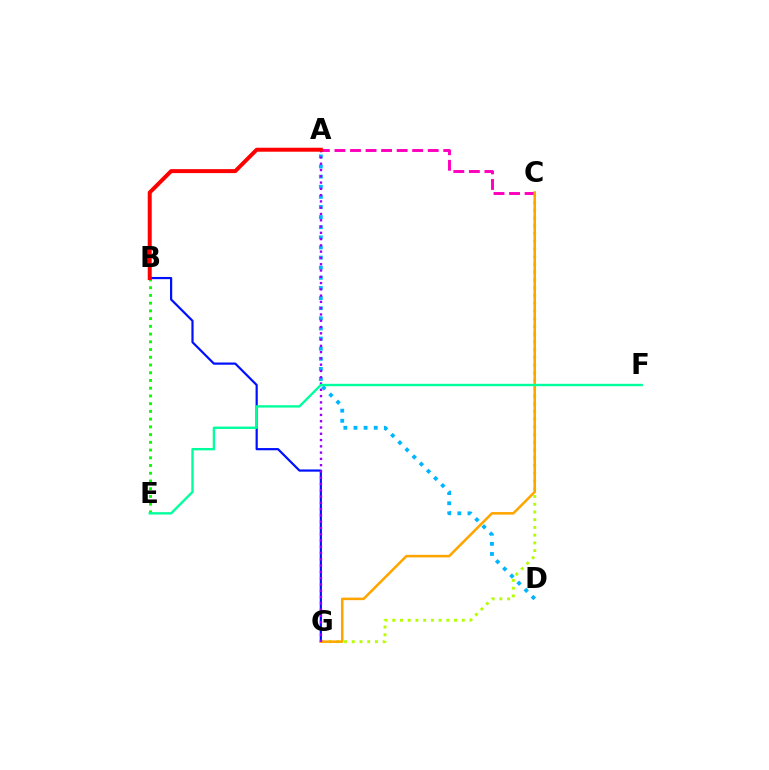{('B', 'G'): [{'color': '#0010ff', 'line_style': 'solid', 'thickness': 1.59}], ('C', 'G'): [{'color': '#b3ff00', 'line_style': 'dotted', 'thickness': 2.1}, {'color': '#ffa500', 'line_style': 'solid', 'thickness': 1.83}], ('A', 'C'): [{'color': '#ff00bd', 'line_style': 'dashed', 'thickness': 2.11}], ('B', 'E'): [{'color': '#08ff00', 'line_style': 'dotted', 'thickness': 2.1}], ('A', 'D'): [{'color': '#00b5ff', 'line_style': 'dotted', 'thickness': 2.75}], ('A', 'G'): [{'color': '#9b00ff', 'line_style': 'dotted', 'thickness': 1.71}], ('E', 'F'): [{'color': '#00ff9d', 'line_style': 'solid', 'thickness': 1.71}], ('A', 'B'): [{'color': '#ff0000', 'line_style': 'solid', 'thickness': 2.86}]}